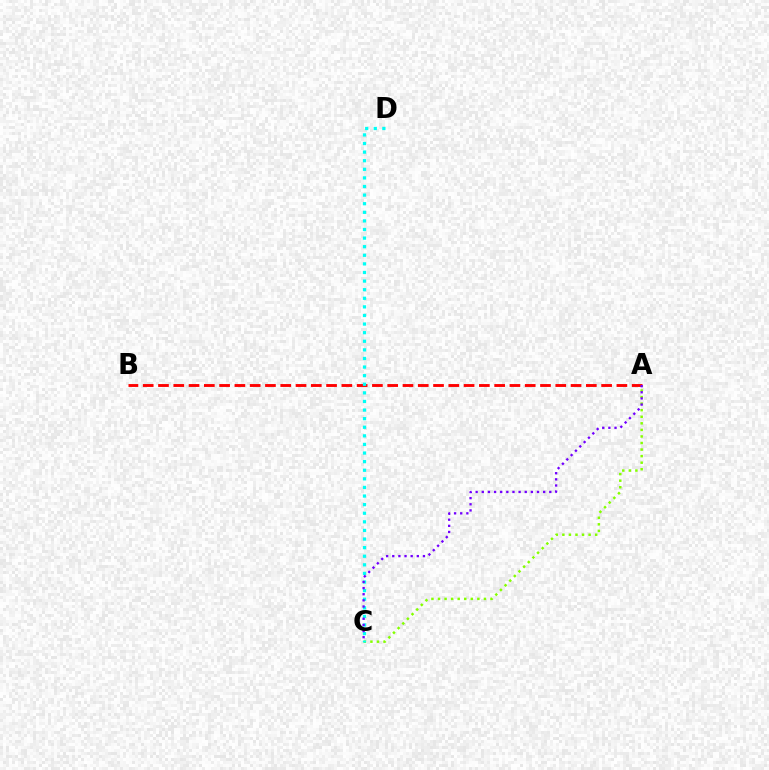{('A', 'B'): [{'color': '#ff0000', 'line_style': 'dashed', 'thickness': 2.08}], ('A', 'C'): [{'color': '#84ff00', 'line_style': 'dotted', 'thickness': 1.78}, {'color': '#7200ff', 'line_style': 'dotted', 'thickness': 1.67}], ('C', 'D'): [{'color': '#00fff6', 'line_style': 'dotted', 'thickness': 2.34}]}